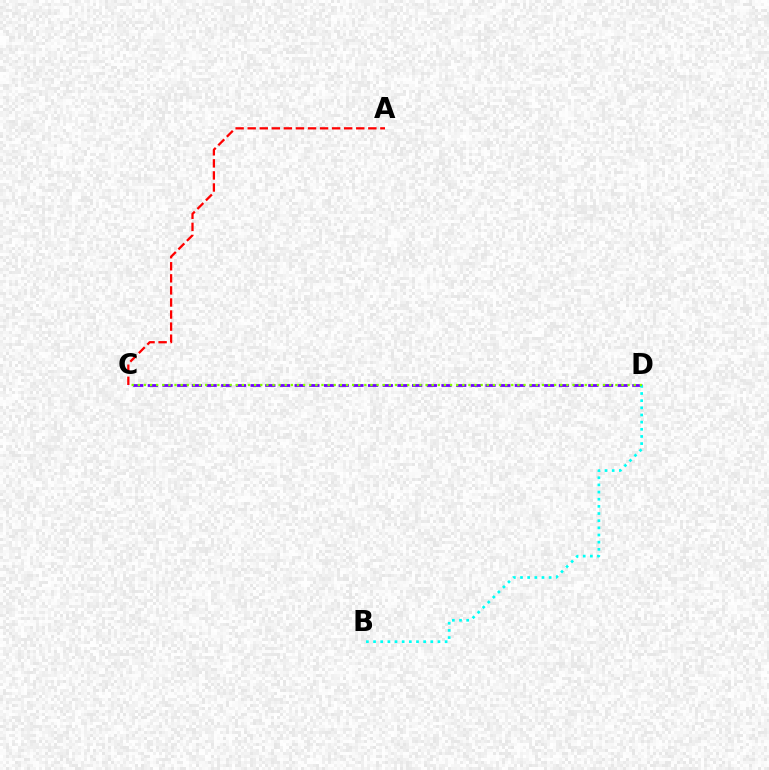{('A', 'C'): [{'color': '#ff0000', 'line_style': 'dashed', 'thickness': 1.64}], ('C', 'D'): [{'color': '#7200ff', 'line_style': 'dashed', 'thickness': 1.99}, {'color': '#84ff00', 'line_style': 'dotted', 'thickness': 1.66}], ('B', 'D'): [{'color': '#00fff6', 'line_style': 'dotted', 'thickness': 1.94}]}